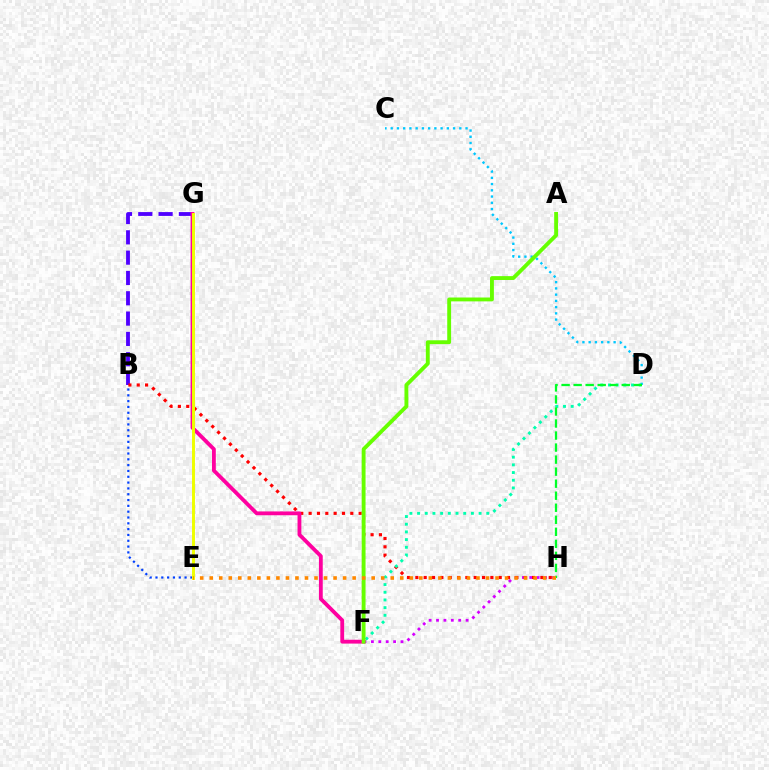{('F', 'H'): [{'color': '#d600ff', 'line_style': 'dotted', 'thickness': 2.01}], ('B', 'G'): [{'color': '#4f00ff', 'line_style': 'dashed', 'thickness': 2.76}], ('B', 'H'): [{'color': '#ff0000', 'line_style': 'dotted', 'thickness': 2.26}], ('C', 'D'): [{'color': '#00c7ff', 'line_style': 'dotted', 'thickness': 1.69}], ('F', 'G'): [{'color': '#ff00a0', 'line_style': 'solid', 'thickness': 2.75}], ('B', 'E'): [{'color': '#003fff', 'line_style': 'dotted', 'thickness': 1.58}], ('D', 'F'): [{'color': '#00ffaf', 'line_style': 'dotted', 'thickness': 2.09}], ('E', 'G'): [{'color': '#eeff00', 'line_style': 'solid', 'thickness': 2.13}], ('A', 'F'): [{'color': '#66ff00', 'line_style': 'solid', 'thickness': 2.78}], ('D', 'H'): [{'color': '#00ff27', 'line_style': 'dashed', 'thickness': 1.63}], ('E', 'H'): [{'color': '#ff8800', 'line_style': 'dotted', 'thickness': 2.59}]}